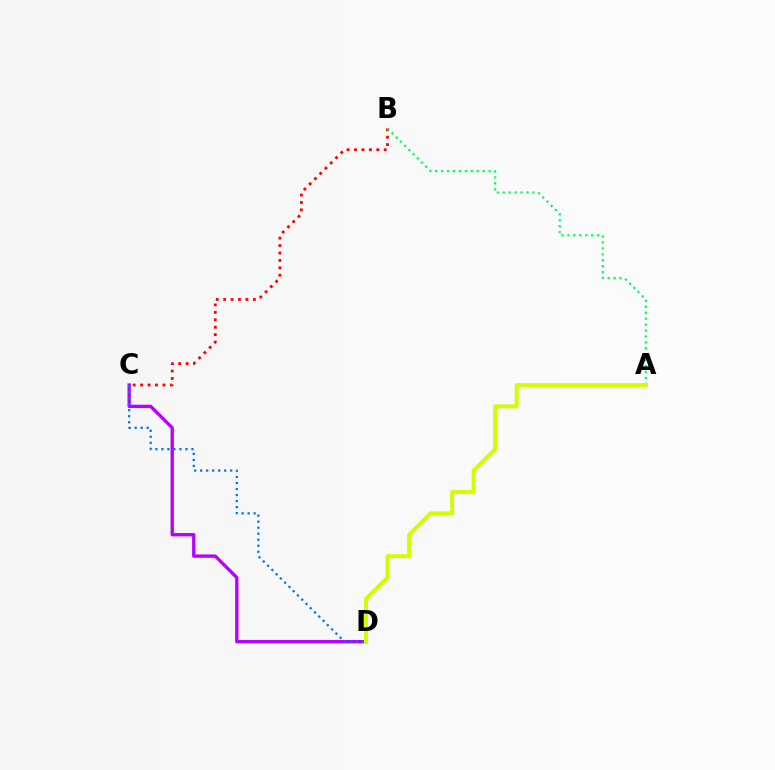{('C', 'D'): [{'color': '#b900ff', 'line_style': 'solid', 'thickness': 2.4}, {'color': '#0074ff', 'line_style': 'dotted', 'thickness': 1.63}], ('B', 'C'): [{'color': '#ff0000', 'line_style': 'dotted', 'thickness': 2.02}], ('A', 'B'): [{'color': '#00ff5c', 'line_style': 'dotted', 'thickness': 1.61}], ('A', 'D'): [{'color': '#d1ff00', 'line_style': 'solid', 'thickness': 2.83}]}